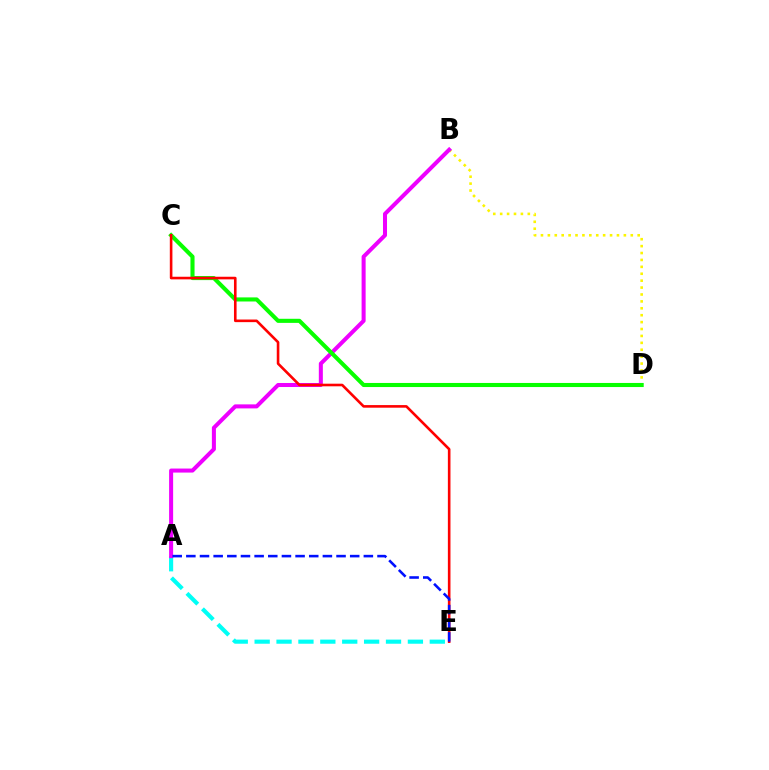{('A', 'E'): [{'color': '#00fff6', 'line_style': 'dashed', 'thickness': 2.97}, {'color': '#0010ff', 'line_style': 'dashed', 'thickness': 1.85}], ('B', 'D'): [{'color': '#fcf500', 'line_style': 'dotted', 'thickness': 1.88}], ('A', 'B'): [{'color': '#ee00ff', 'line_style': 'solid', 'thickness': 2.9}], ('C', 'D'): [{'color': '#08ff00', 'line_style': 'solid', 'thickness': 2.94}], ('C', 'E'): [{'color': '#ff0000', 'line_style': 'solid', 'thickness': 1.88}]}